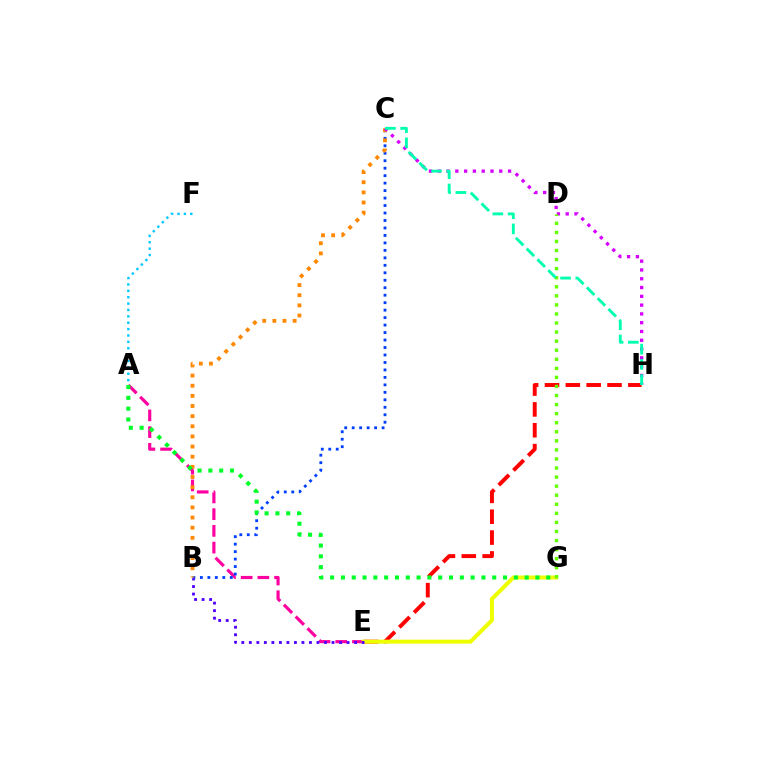{('A', 'E'): [{'color': '#ff00a0', 'line_style': 'dashed', 'thickness': 2.27}], ('E', 'H'): [{'color': '#ff0000', 'line_style': 'dashed', 'thickness': 2.83}], ('B', 'C'): [{'color': '#003fff', 'line_style': 'dotted', 'thickness': 2.03}, {'color': '#ff8800', 'line_style': 'dotted', 'thickness': 2.76}], ('E', 'G'): [{'color': '#eeff00', 'line_style': 'solid', 'thickness': 2.88}], ('C', 'H'): [{'color': '#d600ff', 'line_style': 'dotted', 'thickness': 2.39}, {'color': '#00ffaf', 'line_style': 'dashed', 'thickness': 2.07}], ('D', 'G'): [{'color': '#66ff00', 'line_style': 'dotted', 'thickness': 2.46}], ('A', 'G'): [{'color': '#00ff27', 'line_style': 'dotted', 'thickness': 2.94}], ('B', 'E'): [{'color': '#4f00ff', 'line_style': 'dotted', 'thickness': 2.04}], ('A', 'F'): [{'color': '#00c7ff', 'line_style': 'dotted', 'thickness': 1.73}]}